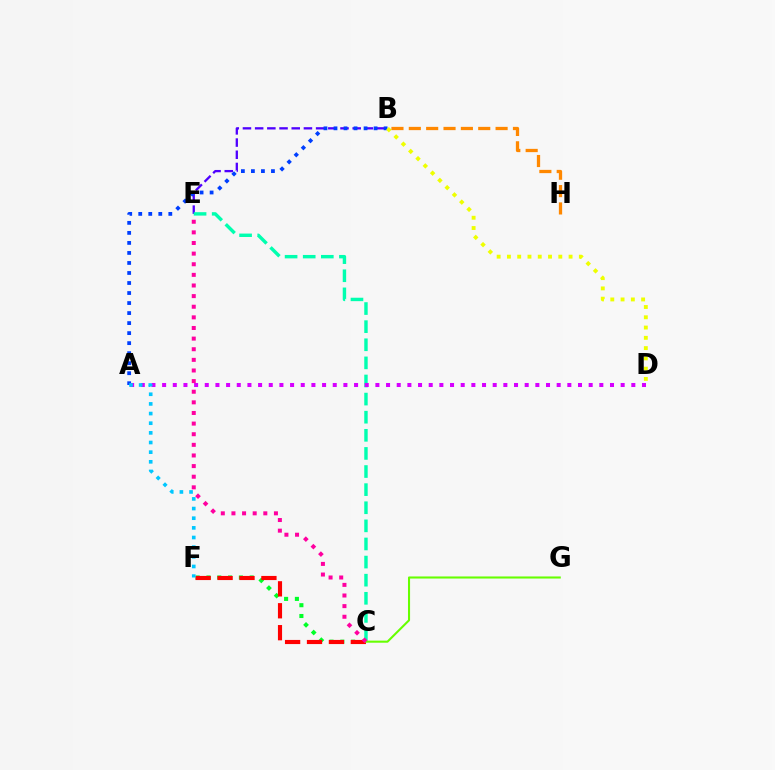{('B', 'E'): [{'color': '#4f00ff', 'line_style': 'dashed', 'thickness': 1.66}], ('C', 'F'): [{'color': '#00ff27', 'line_style': 'dotted', 'thickness': 2.94}, {'color': '#ff0000', 'line_style': 'dashed', 'thickness': 2.98}], ('C', 'E'): [{'color': '#00ffaf', 'line_style': 'dashed', 'thickness': 2.46}, {'color': '#ff00a0', 'line_style': 'dotted', 'thickness': 2.89}], ('C', 'G'): [{'color': '#66ff00', 'line_style': 'solid', 'thickness': 1.5}], ('A', 'B'): [{'color': '#003fff', 'line_style': 'dotted', 'thickness': 2.72}], ('A', 'D'): [{'color': '#d600ff', 'line_style': 'dotted', 'thickness': 2.9}], ('B', 'D'): [{'color': '#eeff00', 'line_style': 'dotted', 'thickness': 2.79}], ('A', 'F'): [{'color': '#00c7ff', 'line_style': 'dotted', 'thickness': 2.62}], ('B', 'H'): [{'color': '#ff8800', 'line_style': 'dashed', 'thickness': 2.36}]}